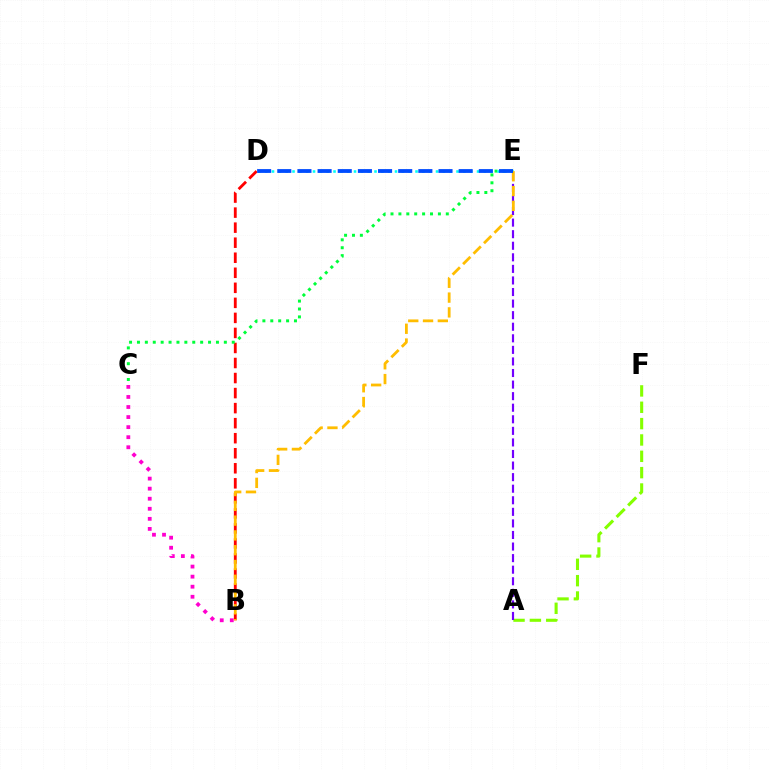{('B', 'D'): [{'color': '#ff0000', 'line_style': 'dashed', 'thickness': 2.04}], ('C', 'E'): [{'color': '#00ff39', 'line_style': 'dotted', 'thickness': 2.15}], ('D', 'E'): [{'color': '#00fff6', 'line_style': 'dotted', 'thickness': 1.86}, {'color': '#004bff', 'line_style': 'dashed', 'thickness': 2.74}], ('B', 'C'): [{'color': '#ff00cf', 'line_style': 'dotted', 'thickness': 2.73}], ('A', 'F'): [{'color': '#84ff00', 'line_style': 'dashed', 'thickness': 2.22}], ('A', 'E'): [{'color': '#7200ff', 'line_style': 'dashed', 'thickness': 1.57}], ('B', 'E'): [{'color': '#ffbd00', 'line_style': 'dashed', 'thickness': 2.01}]}